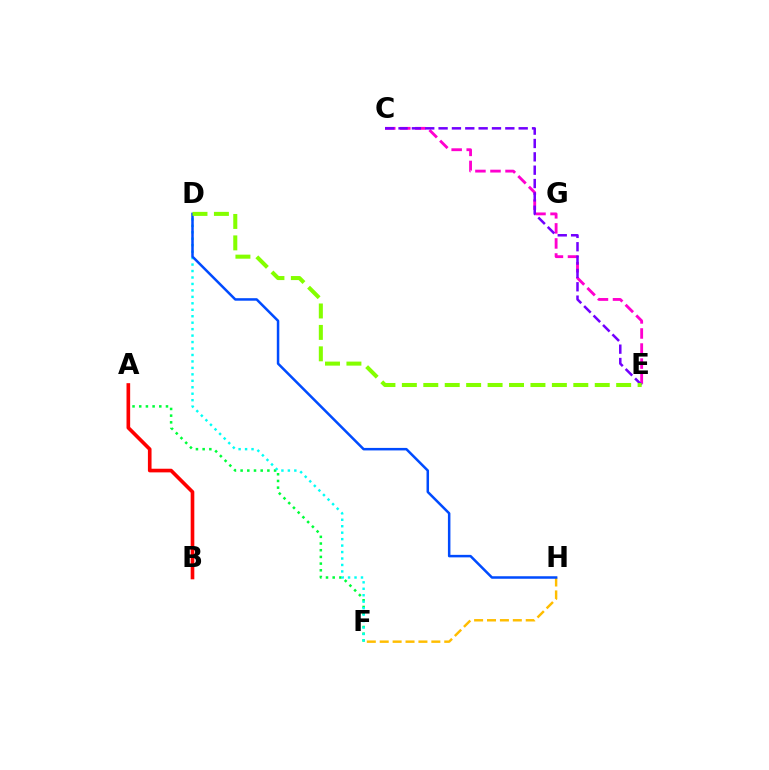{('C', 'E'): [{'color': '#ff00cf', 'line_style': 'dashed', 'thickness': 2.04}, {'color': '#7200ff', 'line_style': 'dashed', 'thickness': 1.81}], ('F', 'H'): [{'color': '#ffbd00', 'line_style': 'dashed', 'thickness': 1.75}], ('A', 'F'): [{'color': '#00ff39', 'line_style': 'dotted', 'thickness': 1.82}], ('D', 'F'): [{'color': '#00fff6', 'line_style': 'dotted', 'thickness': 1.75}], ('D', 'H'): [{'color': '#004bff', 'line_style': 'solid', 'thickness': 1.8}], ('A', 'B'): [{'color': '#ff0000', 'line_style': 'solid', 'thickness': 2.62}], ('D', 'E'): [{'color': '#84ff00', 'line_style': 'dashed', 'thickness': 2.91}]}